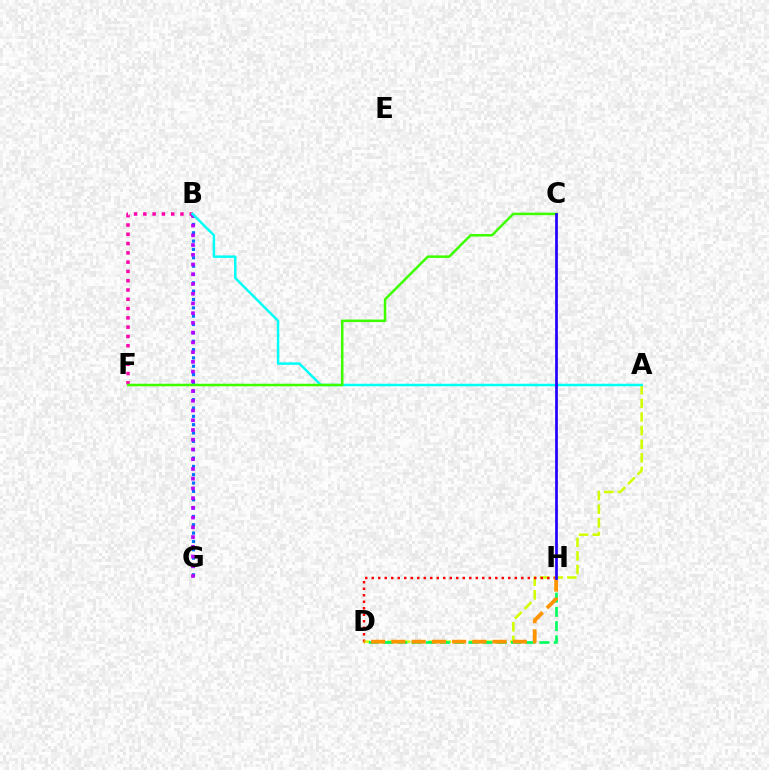{('A', 'D'): [{'color': '#d1ff00', 'line_style': 'dashed', 'thickness': 1.85}], ('D', 'H'): [{'color': '#00ff5c', 'line_style': 'dashed', 'thickness': 1.93}, {'color': '#ff0000', 'line_style': 'dotted', 'thickness': 1.77}, {'color': '#ff9400', 'line_style': 'dashed', 'thickness': 2.75}], ('B', 'G'): [{'color': '#0074ff', 'line_style': 'dotted', 'thickness': 2.27}, {'color': '#b900ff', 'line_style': 'dotted', 'thickness': 2.64}], ('B', 'F'): [{'color': '#ff00ac', 'line_style': 'dotted', 'thickness': 2.52}], ('A', 'B'): [{'color': '#00fff6', 'line_style': 'solid', 'thickness': 1.78}], ('C', 'F'): [{'color': '#3dff00', 'line_style': 'solid', 'thickness': 1.82}], ('C', 'H'): [{'color': '#2500ff', 'line_style': 'solid', 'thickness': 1.97}]}